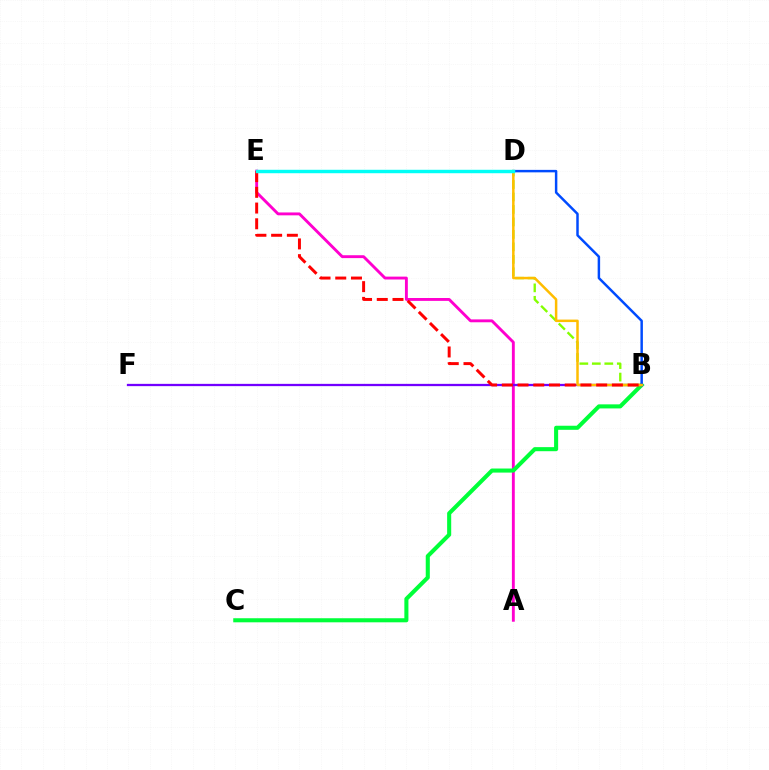{('A', 'E'): [{'color': '#ff00cf', 'line_style': 'solid', 'thickness': 2.07}], ('B', 'C'): [{'color': '#00ff39', 'line_style': 'solid', 'thickness': 2.93}], ('B', 'F'): [{'color': '#7200ff', 'line_style': 'solid', 'thickness': 1.64}], ('B', 'D'): [{'color': '#84ff00', 'line_style': 'dashed', 'thickness': 1.69}, {'color': '#004bff', 'line_style': 'solid', 'thickness': 1.78}, {'color': '#ffbd00', 'line_style': 'solid', 'thickness': 1.79}], ('B', 'E'): [{'color': '#ff0000', 'line_style': 'dashed', 'thickness': 2.14}], ('D', 'E'): [{'color': '#00fff6', 'line_style': 'solid', 'thickness': 2.48}]}